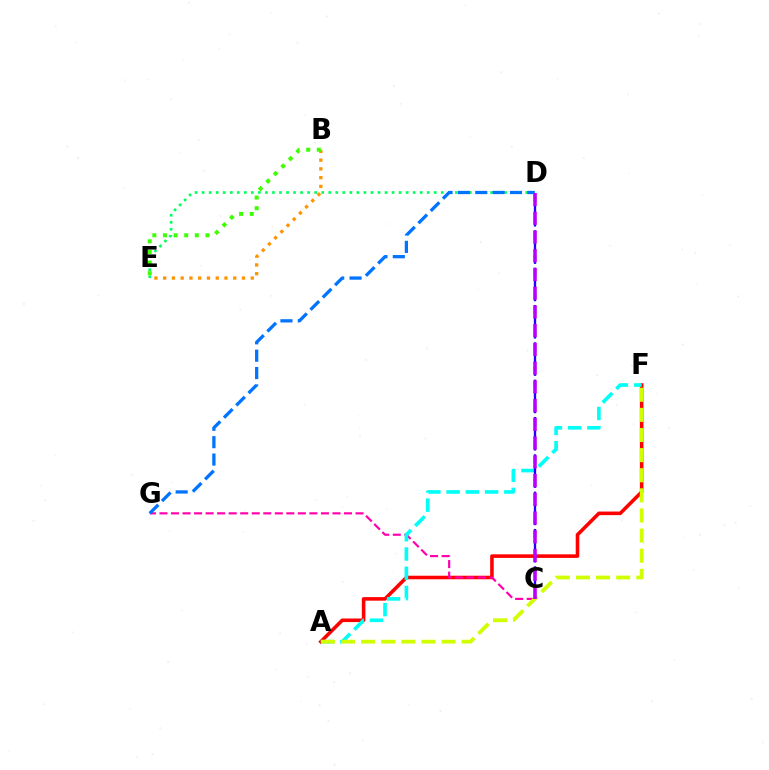{('A', 'F'): [{'color': '#ff0000', 'line_style': 'solid', 'thickness': 2.57}, {'color': '#00fff6', 'line_style': 'dashed', 'thickness': 2.61}, {'color': '#d1ff00', 'line_style': 'dashed', 'thickness': 2.73}], ('C', 'G'): [{'color': '#ff00ac', 'line_style': 'dashed', 'thickness': 1.57}], ('B', 'E'): [{'color': '#ff9400', 'line_style': 'dotted', 'thickness': 2.38}, {'color': '#3dff00', 'line_style': 'dotted', 'thickness': 2.89}], ('D', 'E'): [{'color': '#00ff5c', 'line_style': 'dotted', 'thickness': 1.91}], ('D', 'G'): [{'color': '#0074ff', 'line_style': 'dashed', 'thickness': 2.36}], ('C', 'D'): [{'color': '#2500ff', 'line_style': 'dashed', 'thickness': 1.69}, {'color': '#b900ff', 'line_style': 'dashed', 'thickness': 2.55}]}